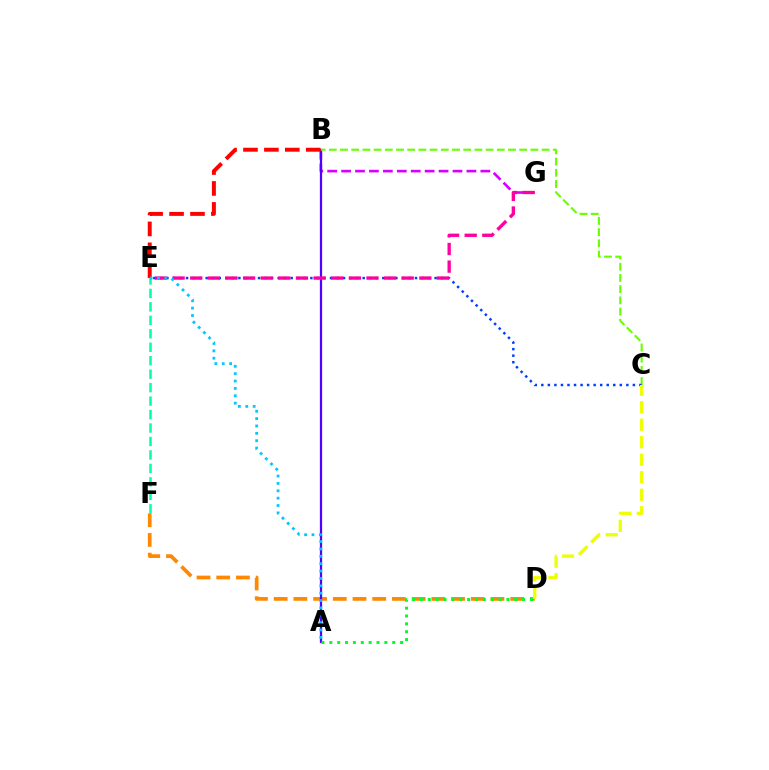{('D', 'F'): [{'color': '#ff8800', 'line_style': 'dashed', 'thickness': 2.68}], ('B', 'G'): [{'color': '#d600ff', 'line_style': 'dashed', 'thickness': 1.89}], ('A', 'B'): [{'color': '#4f00ff', 'line_style': 'solid', 'thickness': 1.61}], ('A', 'D'): [{'color': '#00ff27', 'line_style': 'dotted', 'thickness': 2.14}], ('E', 'F'): [{'color': '#00ffaf', 'line_style': 'dashed', 'thickness': 1.83}], ('B', 'C'): [{'color': '#66ff00', 'line_style': 'dashed', 'thickness': 1.52}], ('C', 'E'): [{'color': '#003fff', 'line_style': 'dotted', 'thickness': 1.78}], ('C', 'D'): [{'color': '#eeff00', 'line_style': 'dashed', 'thickness': 2.38}], ('B', 'E'): [{'color': '#ff0000', 'line_style': 'dashed', 'thickness': 2.84}], ('E', 'G'): [{'color': '#ff00a0', 'line_style': 'dashed', 'thickness': 2.39}], ('A', 'E'): [{'color': '#00c7ff', 'line_style': 'dotted', 'thickness': 2.0}]}